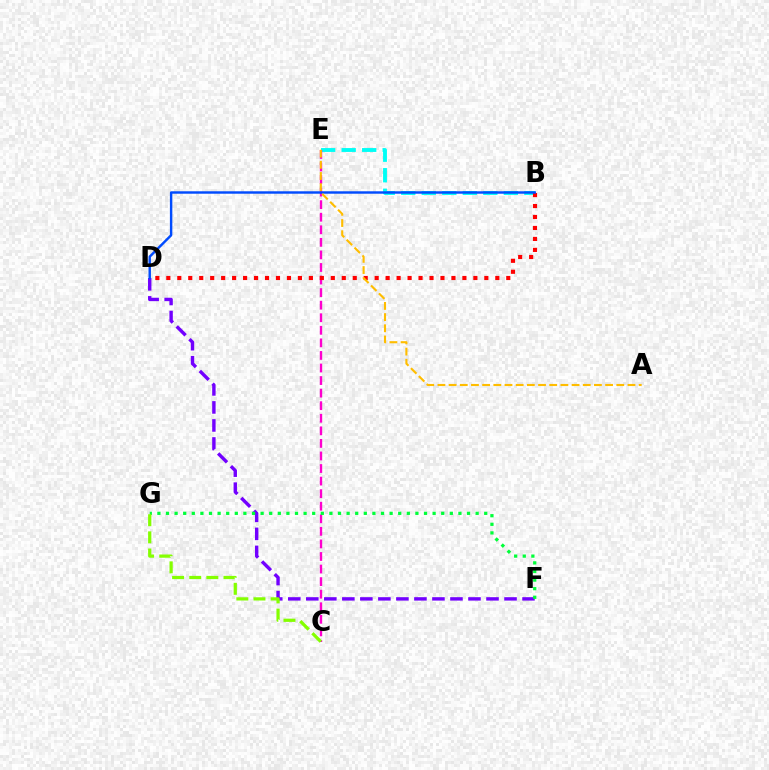{('B', 'E'): [{'color': '#00fff6', 'line_style': 'dashed', 'thickness': 2.79}], ('C', 'E'): [{'color': '#ff00cf', 'line_style': 'dashed', 'thickness': 1.71}], ('B', 'D'): [{'color': '#ff0000', 'line_style': 'dotted', 'thickness': 2.98}, {'color': '#004bff', 'line_style': 'solid', 'thickness': 1.75}], ('D', 'F'): [{'color': '#7200ff', 'line_style': 'dashed', 'thickness': 2.45}], ('F', 'G'): [{'color': '#00ff39', 'line_style': 'dotted', 'thickness': 2.34}], ('C', 'G'): [{'color': '#84ff00', 'line_style': 'dashed', 'thickness': 2.33}], ('A', 'E'): [{'color': '#ffbd00', 'line_style': 'dashed', 'thickness': 1.52}]}